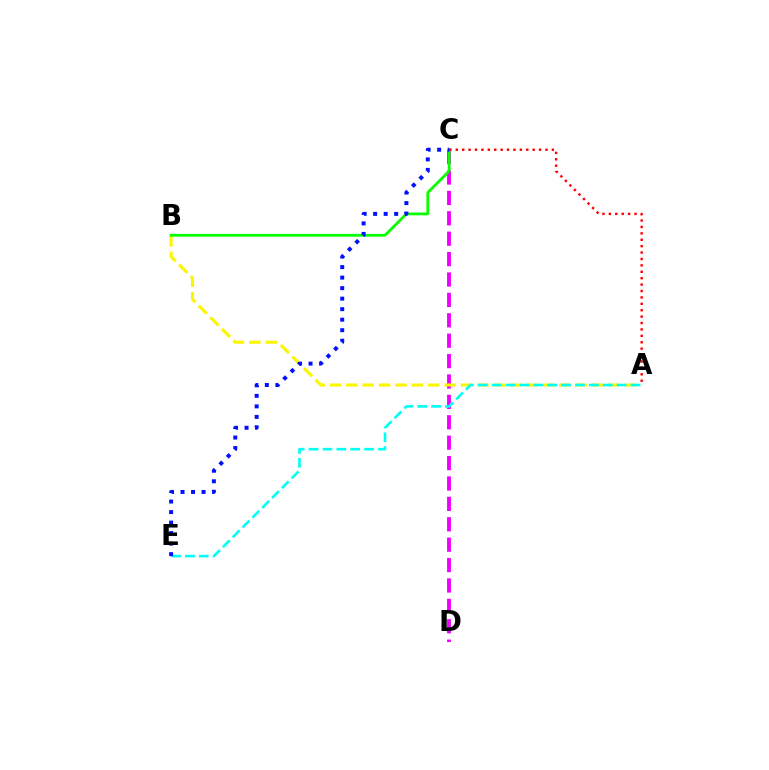{('C', 'D'): [{'color': '#ee00ff', 'line_style': 'dashed', 'thickness': 2.77}], ('A', 'B'): [{'color': '#fcf500', 'line_style': 'dashed', 'thickness': 2.23}], ('B', 'C'): [{'color': '#08ff00', 'line_style': 'solid', 'thickness': 2.01}], ('A', 'E'): [{'color': '#00fff6', 'line_style': 'dashed', 'thickness': 1.89}], ('A', 'C'): [{'color': '#ff0000', 'line_style': 'dotted', 'thickness': 1.74}], ('C', 'E'): [{'color': '#0010ff', 'line_style': 'dotted', 'thickness': 2.86}]}